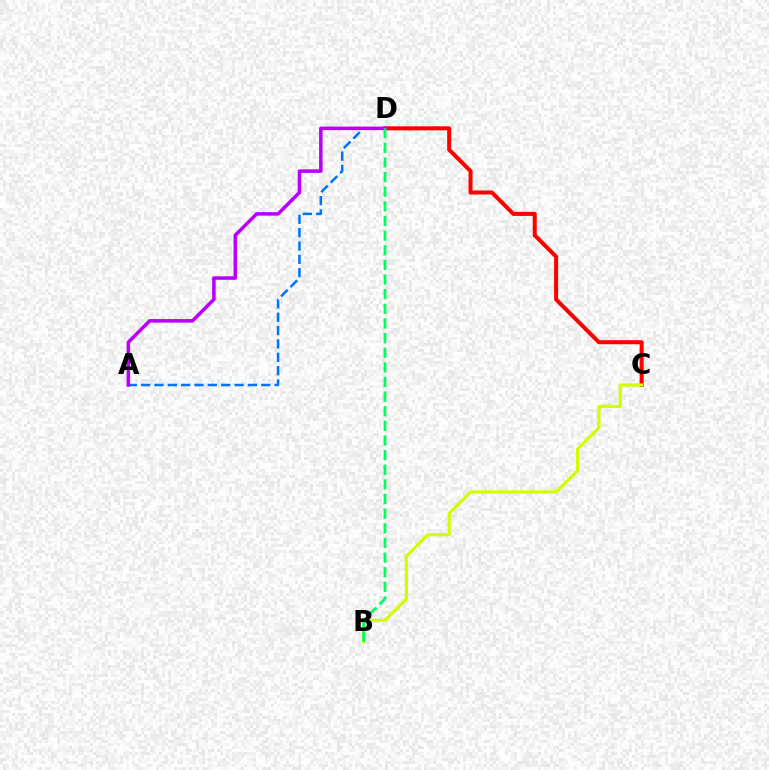{('C', 'D'): [{'color': '#ff0000', 'line_style': 'solid', 'thickness': 2.9}], ('A', 'D'): [{'color': '#0074ff', 'line_style': 'dashed', 'thickness': 1.81}, {'color': '#b900ff', 'line_style': 'solid', 'thickness': 2.53}], ('B', 'C'): [{'color': '#d1ff00', 'line_style': 'solid', 'thickness': 2.31}], ('B', 'D'): [{'color': '#00ff5c', 'line_style': 'dashed', 'thickness': 1.99}]}